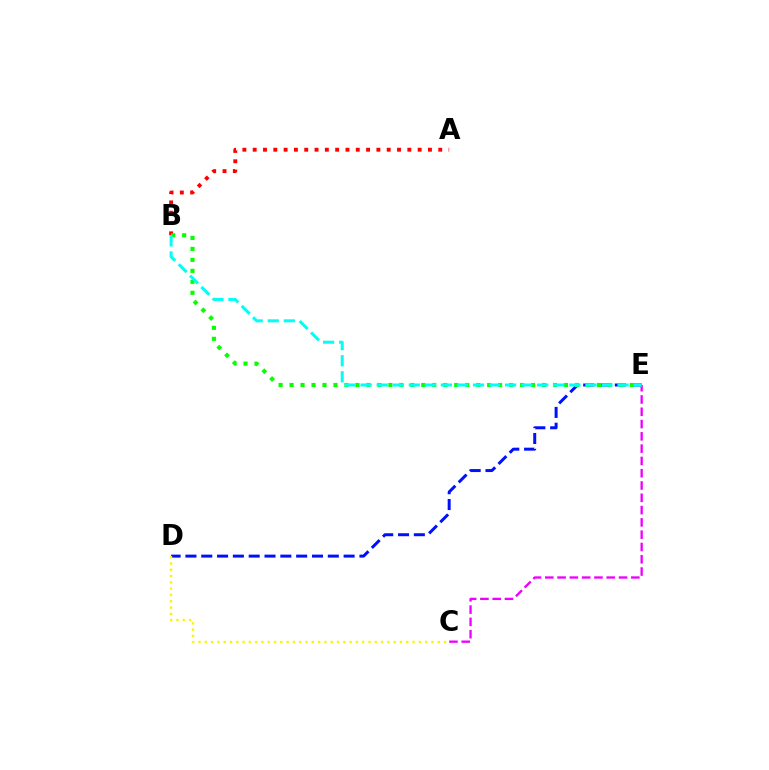{('A', 'B'): [{'color': '#ff0000', 'line_style': 'dotted', 'thickness': 2.8}], ('C', 'E'): [{'color': '#ee00ff', 'line_style': 'dashed', 'thickness': 1.67}], ('D', 'E'): [{'color': '#0010ff', 'line_style': 'dashed', 'thickness': 2.15}], ('C', 'D'): [{'color': '#fcf500', 'line_style': 'dotted', 'thickness': 1.71}], ('B', 'E'): [{'color': '#08ff00', 'line_style': 'dotted', 'thickness': 2.98}, {'color': '#00fff6', 'line_style': 'dashed', 'thickness': 2.18}]}